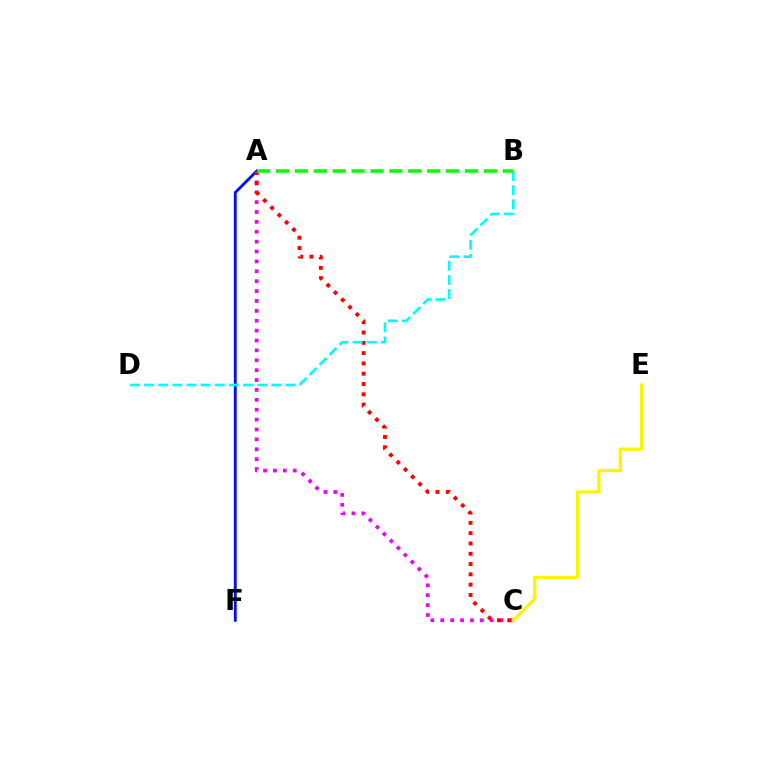{('A', 'C'): [{'color': '#ee00ff', 'line_style': 'dotted', 'thickness': 2.69}, {'color': '#ff0000', 'line_style': 'dotted', 'thickness': 2.8}], ('A', 'F'): [{'color': '#0010ff', 'line_style': 'solid', 'thickness': 2.07}], ('B', 'D'): [{'color': '#00fff6', 'line_style': 'dashed', 'thickness': 1.92}], ('A', 'B'): [{'color': '#08ff00', 'line_style': 'dashed', 'thickness': 2.57}], ('C', 'E'): [{'color': '#fcf500', 'line_style': 'solid', 'thickness': 2.35}]}